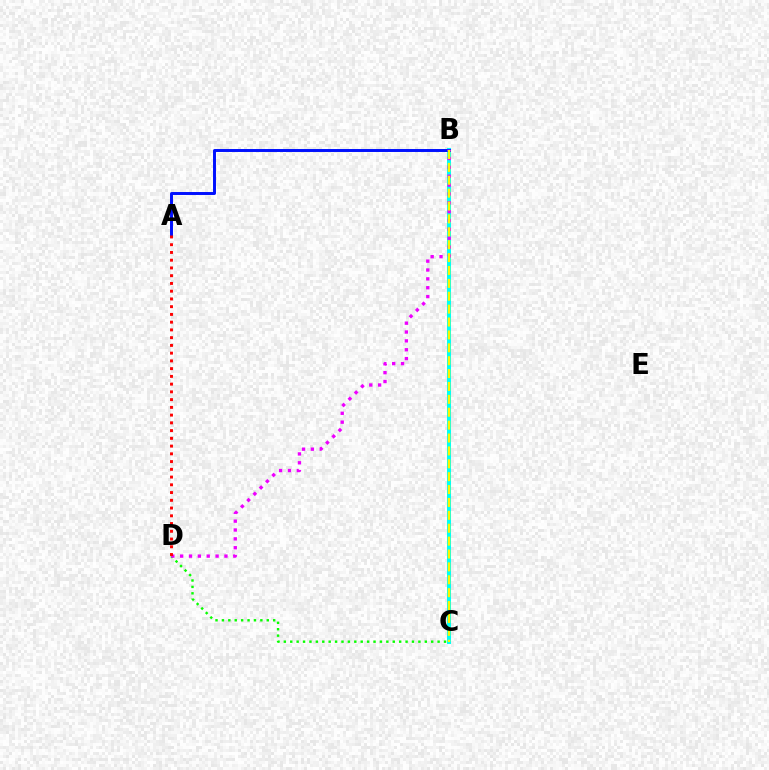{('B', 'C'): [{'color': '#00fff6', 'line_style': 'solid', 'thickness': 2.9}, {'color': '#fcf500', 'line_style': 'dashed', 'thickness': 1.75}], ('C', 'D'): [{'color': '#08ff00', 'line_style': 'dotted', 'thickness': 1.74}], ('A', 'B'): [{'color': '#0010ff', 'line_style': 'solid', 'thickness': 2.13}], ('B', 'D'): [{'color': '#ee00ff', 'line_style': 'dotted', 'thickness': 2.41}], ('A', 'D'): [{'color': '#ff0000', 'line_style': 'dotted', 'thickness': 2.1}]}